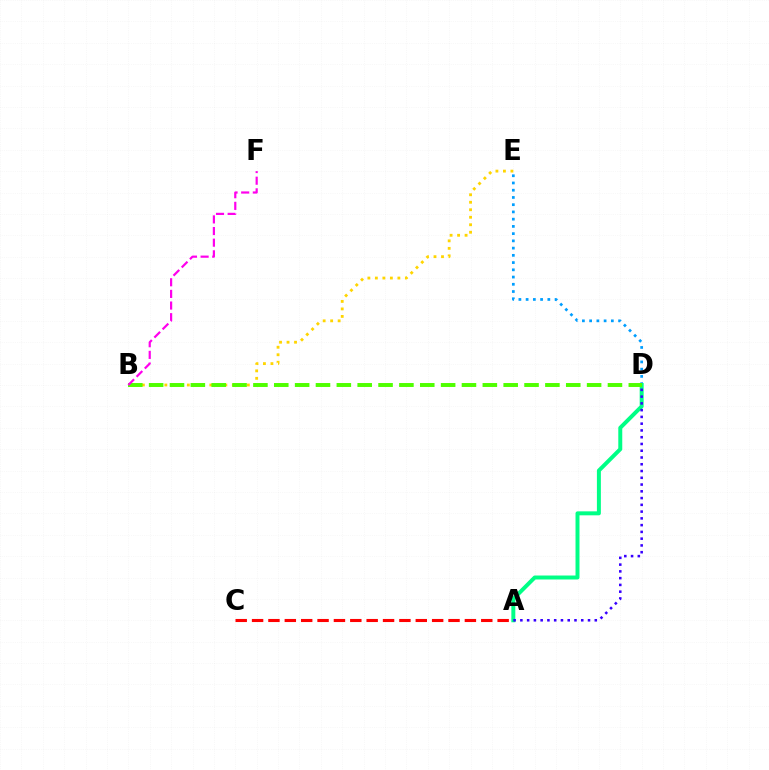{('D', 'E'): [{'color': '#009eff', 'line_style': 'dotted', 'thickness': 1.97}], ('A', 'C'): [{'color': '#ff0000', 'line_style': 'dashed', 'thickness': 2.22}], ('A', 'D'): [{'color': '#00ff86', 'line_style': 'solid', 'thickness': 2.86}, {'color': '#3700ff', 'line_style': 'dotted', 'thickness': 1.84}], ('B', 'E'): [{'color': '#ffd500', 'line_style': 'dotted', 'thickness': 2.04}], ('B', 'D'): [{'color': '#4fff00', 'line_style': 'dashed', 'thickness': 2.83}], ('B', 'F'): [{'color': '#ff00ed', 'line_style': 'dashed', 'thickness': 1.58}]}